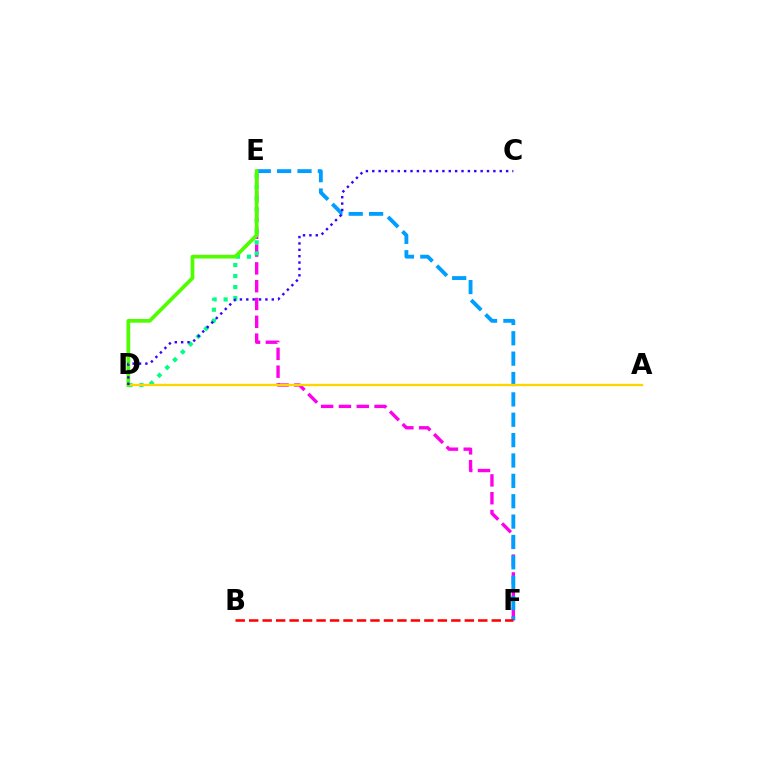{('E', 'F'): [{'color': '#ff00ed', 'line_style': 'dashed', 'thickness': 2.42}, {'color': '#009eff', 'line_style': 'dashed', 'thickness': 2.77}], ('D', 'E'): [{'color': '#00ff86', 'line_style': 'dotted', 'thickness': 2.99}, {'color': '#4fff00', 'line_style': 'solid', 'thickness': 2.68}], ('A', 'D'): [{'color': '#ffd500', 'line_style': 'solid', 'thickness': 1.68}], ('C', 'D'): [{'color': '#3700ff', 'line_style': 'dotted', 'thickness': 1.73}], ('B', 'F'): [{'color': '#ff0000', 'line_style': 'dashed', 'thickness': 1.83}]}